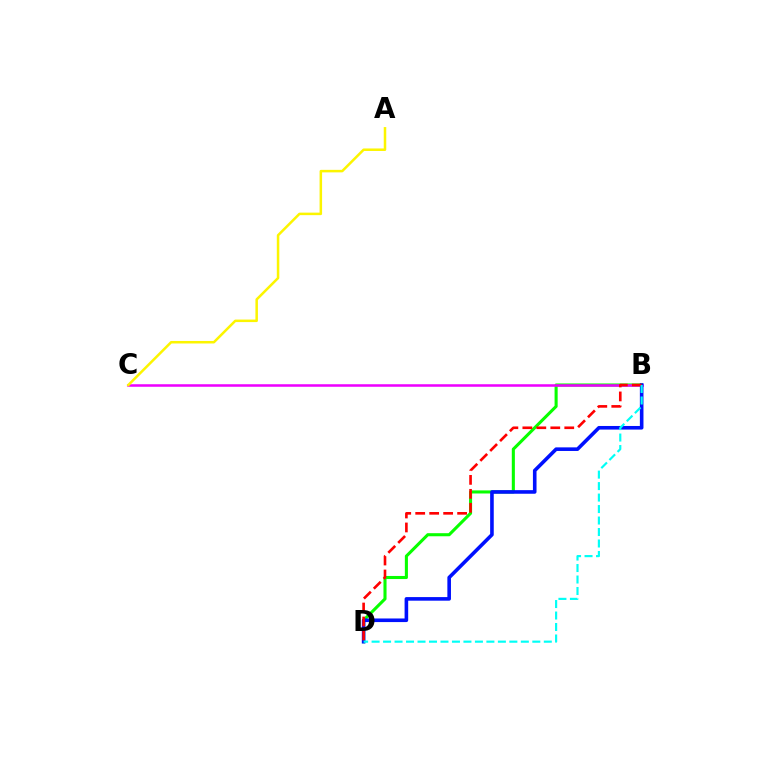{('B', 'D'): [{'color': '#08ff00', 'line_style': 'solid', 'thickness': 2.22}, {'color': '#0010ff', 'line_style': 'solid', 'thickness': 2.59}, {'color': '#ff0000', 'line_style': 'dashed', 'thickness': 1.9}, {'color': '#00fff6', 'line_style': 'dashed', 'thickness': 1.56}], ('B', 'C'): [{'color': '#ee00ff', 'line_style': 'solid', 'thickness': 1.82}], ('A', 'C'): [{'color': '#fcf500', 'line_style': 'solid', 'thickness': 1.81}]}